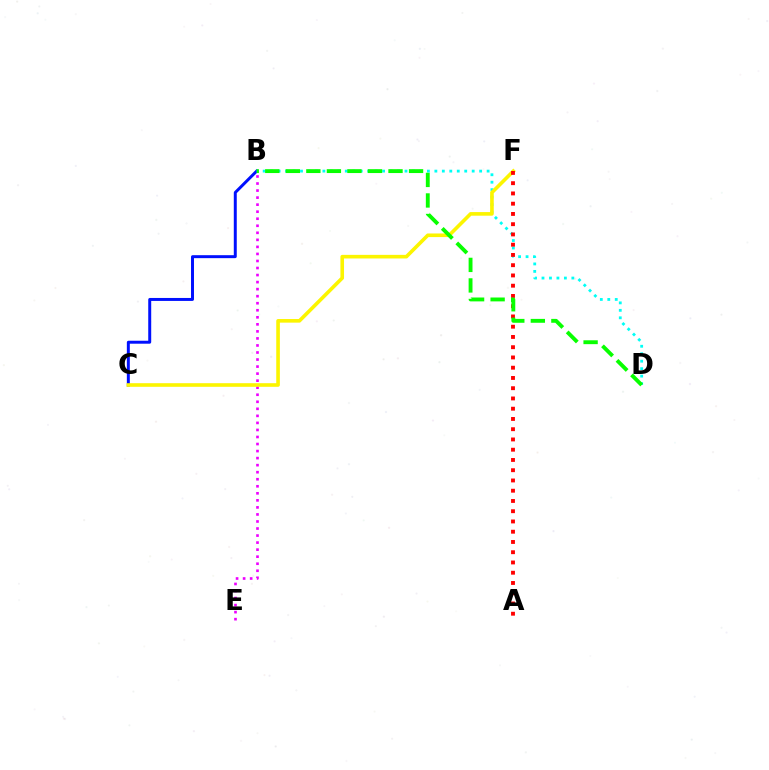{('B', 'C'): [{'color': '#0010ff', 'line_style': 'solid', 'thickness': 2.14}], ('B', 'E'): [{'color': '#ee00ff', 'line_style': 'dotted', 'thickness': 1.91}], ('B', 'D'): [{'color': '#00fff6', 'line_style': 'dotted', 'thickness': 2.03}, {'color': '#08ff00', 'line_style': 'dashed', 'thickness': 2.79}], ('C', 'F'): [{'color': '#fcf500', 'line_style': 'solid', 'thickness': 2.6}], ('A', 'F'): [{'color': '#ff0000', 'line_style': 'dotted', 'thickness': 2.79}]}